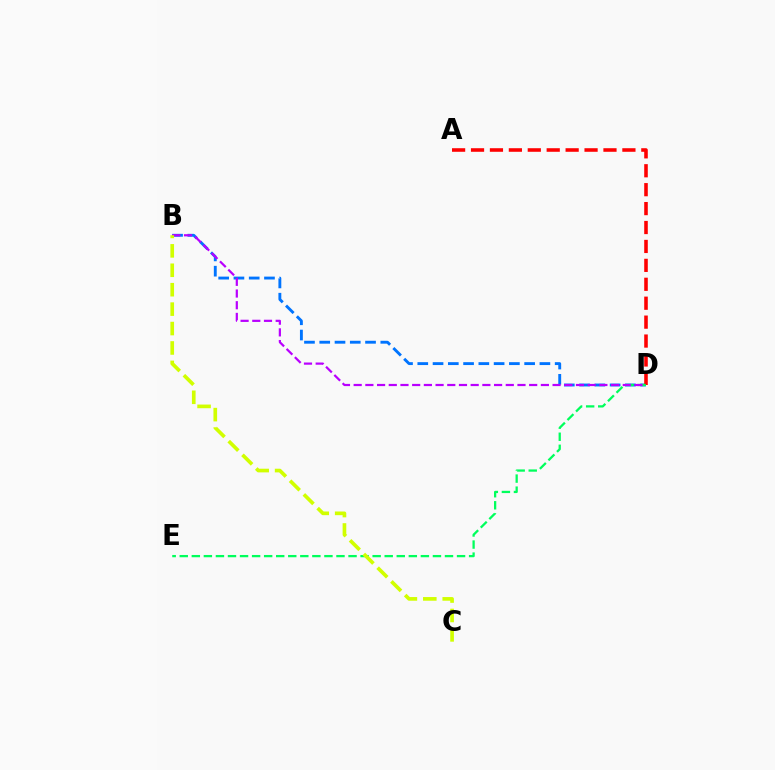{('B', 'D'): [{'color': '#0074ff', 'line_style': 'dashed', 'thickness': 2.07}, {'color': '#b900ff', 'line_style': 'dashed', 'thickness': 1.59}], ('A', 'D'): [{'color': '#ff0000', 'line_style': 'dashed', 'thickness': 2.57}], ('D', 'E'): [{'color': '#00ff5c', 'line_style': 'dashed', 'thickness': 1.64}], ('B', 'C'): [{'color': '#d1ff00', 'line_style': 'dashed', 'thickness': 2.64}]}